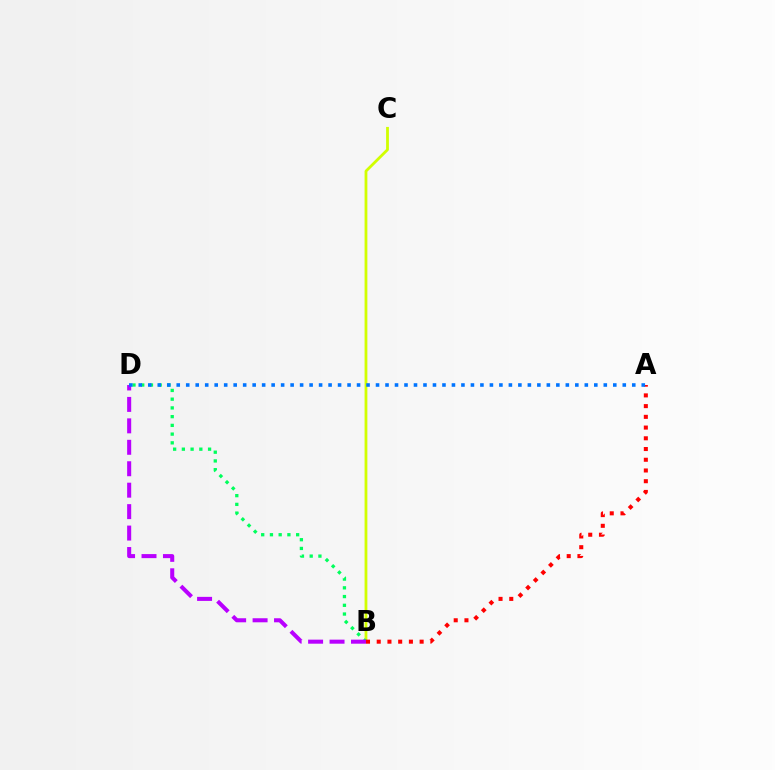{('B', 'C'): [{'color': '#d1ff00', 'line_style': 'solid', 'thickness': 2.01}], ('B', 'D'): [{'color': '#00ff5c', 'line_style': 'dotted', 'thickness': 2.37}, {'color': '#b900ff', 'line_style': 'dashed', 'thickness': 2.91}], ('A', 'B'): [{'color': '#ff0000', 'line_style': 'dotted', 'thickness': 2.91}], ('A', 'D'): [{'color': '#0074ff', 'line_style': 'dotted', 'thickness': 2.58}]}